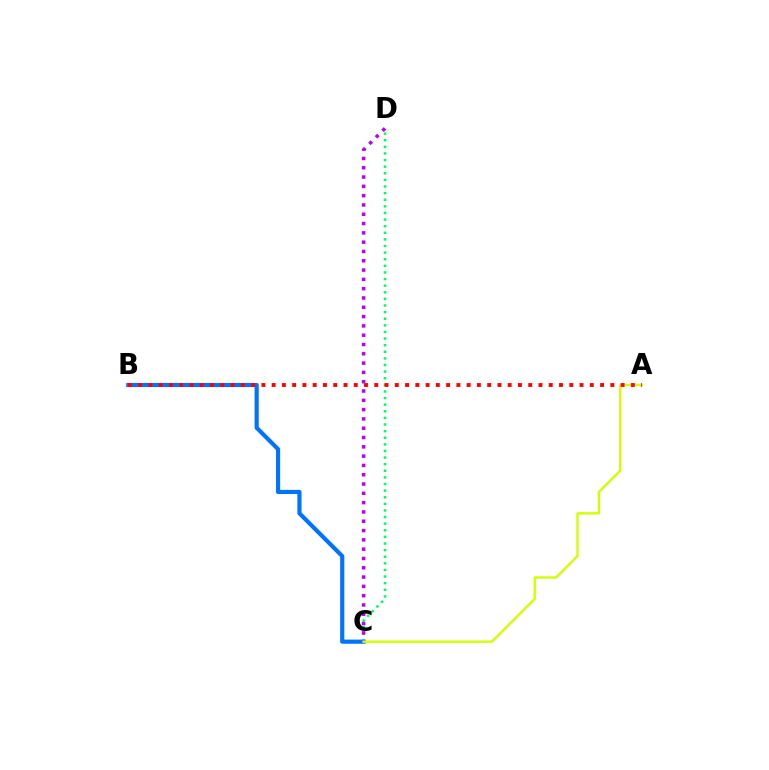{('C', 'D'): [{'color': '#00ff5c', 'line_style': 'dotted', 'thickness': 1.8}, {'color': '#b900ff', 'line_style': 'dotted', 'thickness': 2.53}], ('B', 'C'): [{'color': '#0074ff', 'line_style': 'solid', 'thickness': 3.0}], ('A', 'C'): [{'color': '#d1ff00', 'line_style': 'solid', 'thickness': 1.72}], ('A', 'B'): [{'color': '#ff0000', 'line_style': 'dotted', 'thickness': 2.79}]}